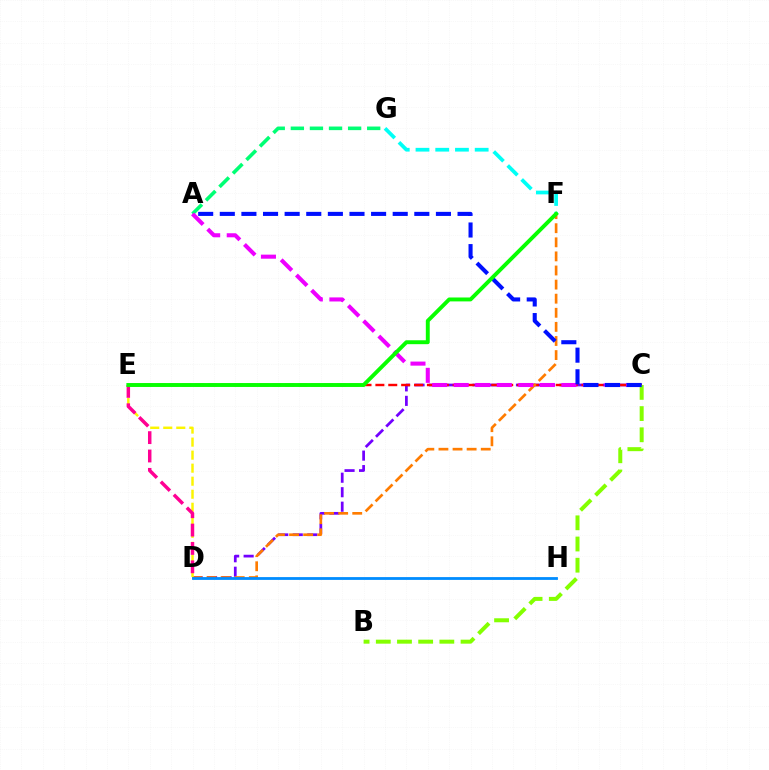{('C', 'D'): [{'color': '#7200ff', 'line_style': 'dashed', 'thickness': 1.97}], ('C', 'E'): [{'color': '#ff0000', 'line_style': 'dashed', 'thickness': 1.75}], ('D', 'F'): [{'color': '#ff7c00', 'line_style': 'dashed', 'thickness': 1.92}], ('B', 'C'): [{'color': '#84ff00', 'line_style': 'dashed', 'thickness': 2.88}], ('A', 'G'): [{'color': '#00ff74', 'line_style': 'dashed', 'thickness': 2.59}], ('A', 'C'): [{'color': '#ee00ff', 'line_style': 'dashed', 'thickness': 2.93}, {'color': '#0010ff', 'line_style': 'dashed', 'thickness': 2.94}], ('F', 'G'): [{'color': '#00fff6', 'line_style': 'dashed', 'thickness': 2.68}], ('D', 'H'): [{'color': '#008cff', 'line_style': 'solid', 'thickness': 2.02}], ('D', 'E'): [{'color': '#fcf500', 'line_style': 'dashed', 'thickness': 1.77}, {'color': '#ff0094', 'line_style': 'dashed', 'thickness': 2.49}], ('E', 'F'): [{'color': '#08ff00', 'line_style': 'solid', 'thickness': 2.81}]}